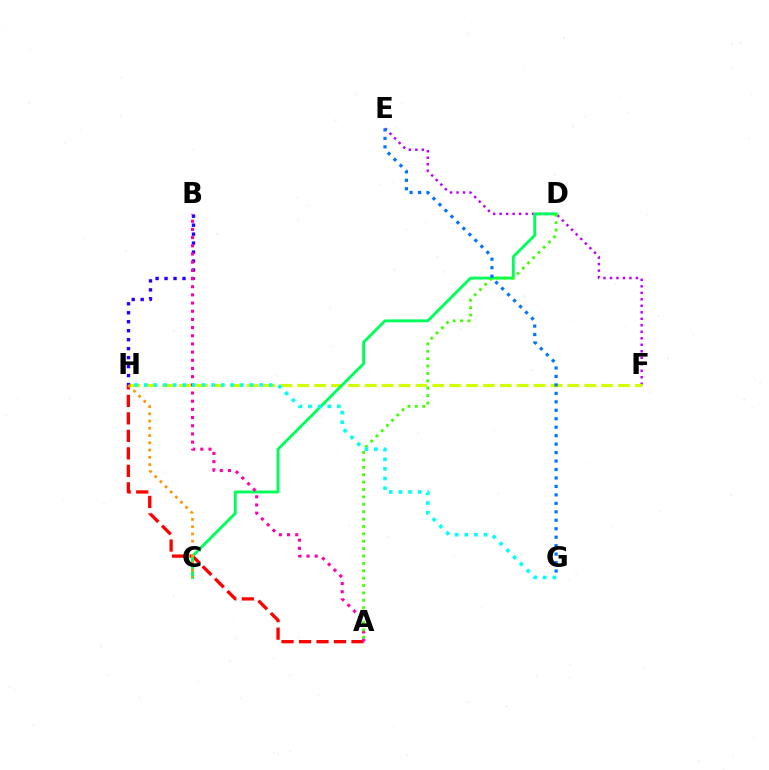{('E', 'F'): [{'color': '#b900ff', 'line_style': 'dotted', 'thickness': 1.76}], ('F', 'H'): [{'color': '#d1ff00', 'line_style': 'dashed', 'thickness': 2.29}], ('A', 'H'): [{'color': '#ff0000', 'line_style': 'dashed', 'thickness': 2.38}], ('C', 'D'): [{'color': '#00ff5c', 'line_style': 'solid', 'thickness': 2.09}], ('B', 'H'): [{'color': '#2500ff', 'line_style': 'dotted', 'thickness': 2.44}], ('A', 'B'): [{'color': '#ff00ac', 'line_style': 'dotted', 'thickness': 2.22}], ('C', 'H'): [{'color': '#ff9400', 'line_style': 'dotted', 'thickness': 1.97}], ('A', 'D'): [{'color': '#3dff00', 'line_style': 'dotted', 'thickness': 2.01}], ('E', 'G'): [{'color': '#0074ff', 'line_style': 'dotted', 'thickness': 2.3}], ('G', 'H'): [{'color': '#00fff6', 'line_style': 'dotted', 'thickness': 2.61}]}